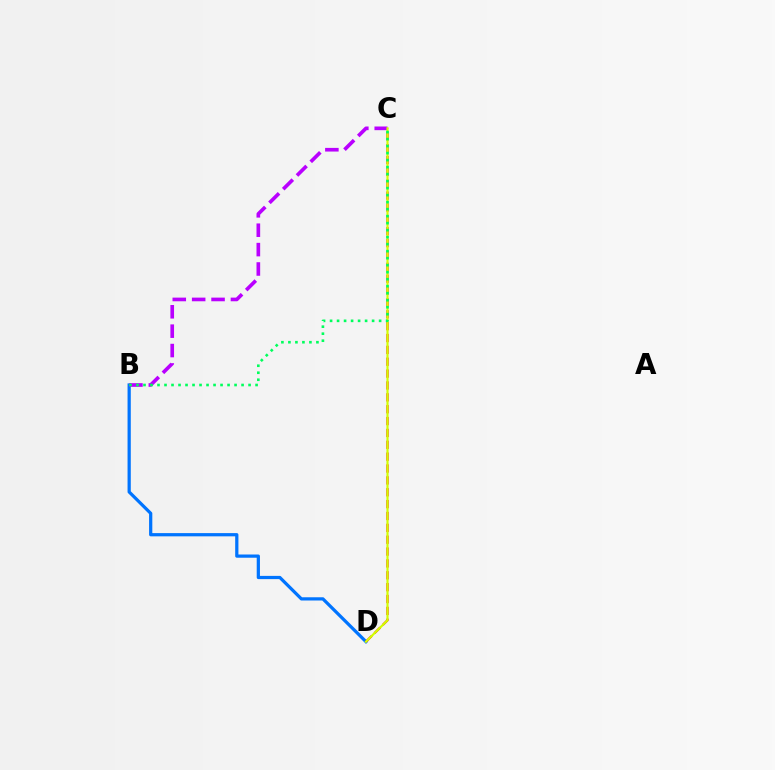{('B', 'D'): [{'color': '#0074ff', 'line_style': 'solid', 'thickness': 2.33}], ('C', 'D'): [{'color': '#ff0000', 'line_style': 'dashed', 'thickness': 1.61}, {'color': '#d1ff00', 'line_style': 'solid', 'thickness': 1.56}], ('B', 'C'): [{'color': '#b900ff', 'line_style': 'dashed', 'thickness': 2.63}, {'color': '#00ff5c', 'line_style': 'dotted', 'thickness': 1.9}]}